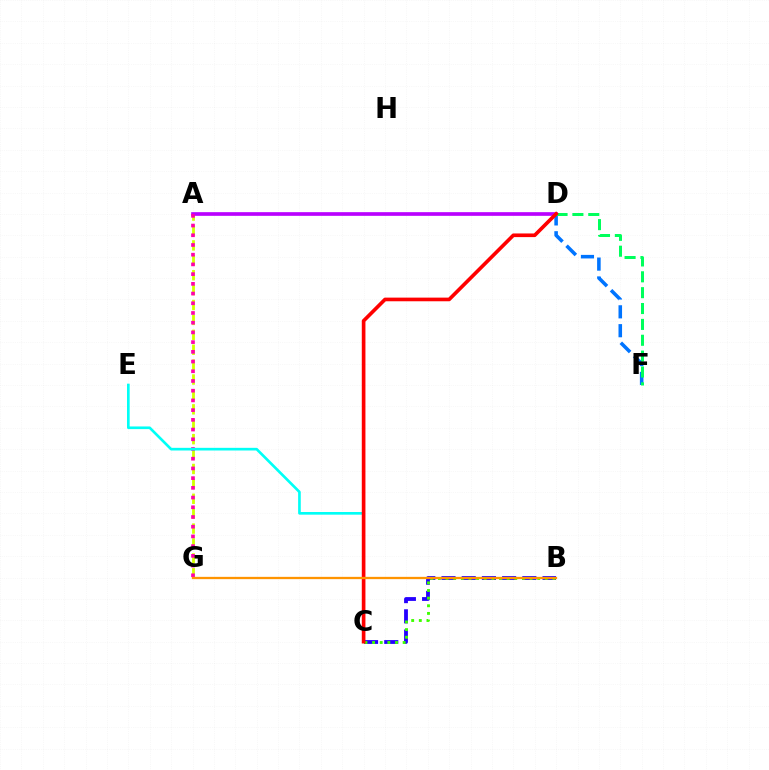{('A', 'G'): [{'color': '#d1ff00', 'line_style': 'dashed', 'thickness': 2.02}, {'color': '#ff00ac', 'line_style': 'dotted', 'thickness': 2.64}], ('A', 'D'): [{'color': '#b900ff', 'line_style': 'solid', 'thickness': 2.65}], ('D', 'F'): [{'color': '#0074ff', 'line_style': 'dashed', 'thickness': 2.56}, {'color': '#00ff5c', 'line_style': 'dashed', 'thickness': 2.16}], ('B', 'C'): [{'color': '#2500ff', 'line_style': 'dashed', 'thickness': 2.75}, {'color': '#3dff00', 'line_style': 'dotted', 'thickness': 2.08}], ('C', 'E'): [{'color': '#00fff6', 'line_style': 'solid', 'thickness': 1.91}], ('C', 'D'): [{'color': '#ff0000', 'line_style': 'solid', 'thickness': 2.63}], ('B', 'G'): [{'color': '#ff9400', 'line_style': 'solid', 'thickness': 1.65}]}